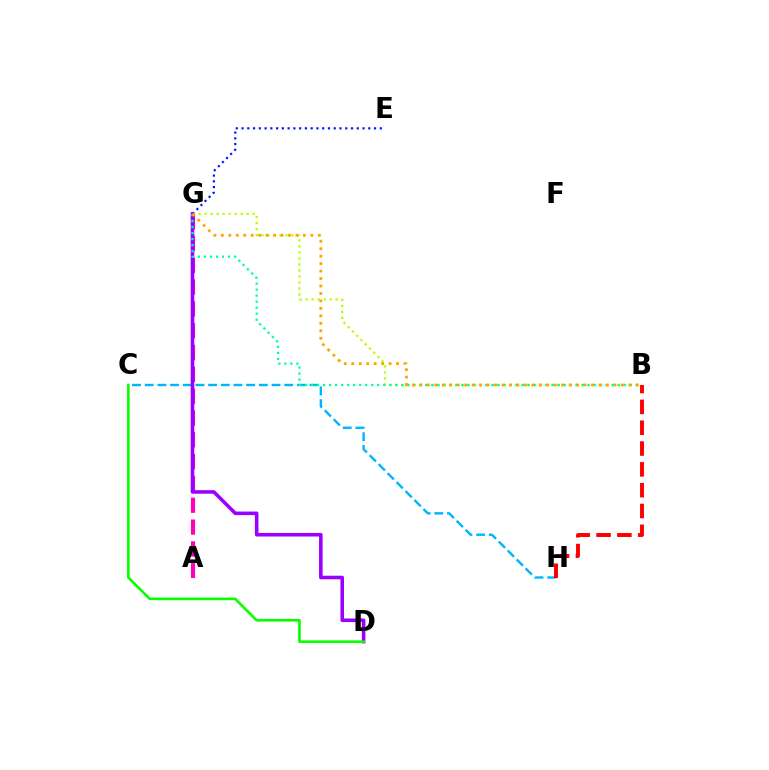{('E', 'G'): [{'color': '#0010ff', 'line_style': 'dotted', 'thickness': 1.57}], ('A', 'G'): [{'color': '#ff00bd', 'line_style': 'dashed', 'thickness': 2.96}], ('C', 'H'): [{'color': '#00b5ff', 'line_style': 'dashed', 'thickness': 1.72}], ('B', 'G'): [{'color': '#b3ff00', 'line_style': 'dotted', 'thickness': 1.63}, {'color': '#00ff9d', 'line_style': 'dotted', 'thickness': 1.63}, {'color': '#ffa500', 'line_style': 'dotted', 'thickness': 2.03}], ('D', 'G'): [{'color': '#9b00ff', 'line_style': 'solid', 'thickness': 2.57}], ('B', 'H'): [{'color': '#ff0000', 'line_style': 'dashed', 'thickness': 2.83}], ('C', 'D'): [{'color': '#08ff00', 'line_style': 'solid', 'thickness': 1.88}]}